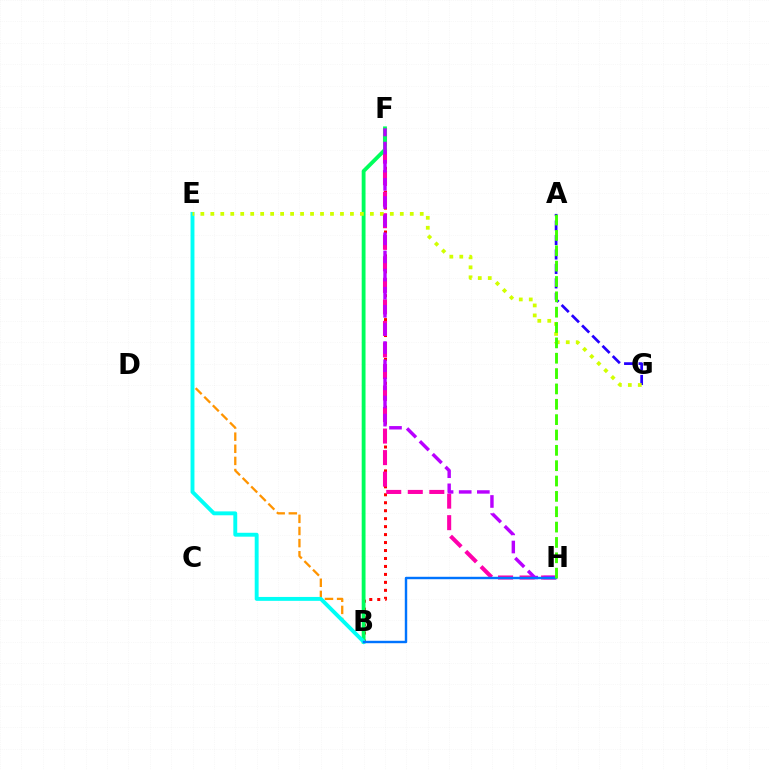{('B', 'E'): [{'color': '#ff9400', 'line_style': 'dashed', 'thickness': 1.65}, {'color': '#00fff6', 'line_style': 'solid', 'thickness': 2.8}], ('B', 'F'): [{'color': '#ff0000', 'line_style': 'dotted', 'thickness': 2.16}, {'color': '#00ff5c', 'line_style': 'solid', 'thickness': 2.76}], ('F', 'H'): [{'color': '#ff00ac', 'line_style': 'dashed', 'thickness': 2.93}, {'color': '#b900ff', 'line_style': 'dashed', 'thickness': 2.46}], ('A', 'G'): [{'color': '#2500ff', 'line_style': 'dashed', 'thickness': 1.96}], ('E', 'G'): [{'color': '#d1ff00', 'line_style': 'dotted', 'thickness': 2.71}], ('B', 'H'): [{'color': '#0074ff', 'line_style': 'solid', 'thickness': 1.75}], ('A', 'H'): [{'color': '#3dff00', 'line_style': 'dashed', 'thickness': 2.09}]}